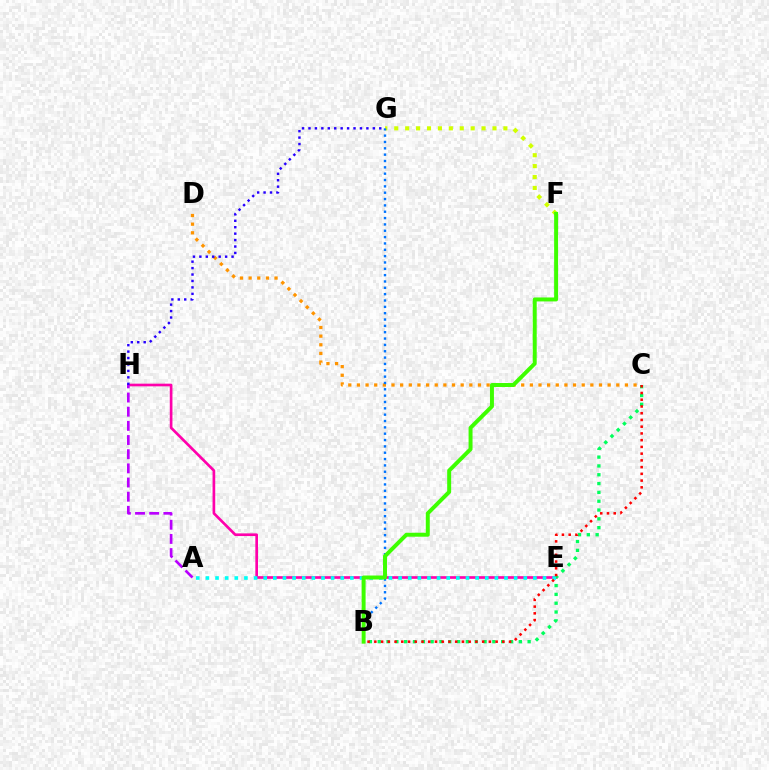{('E', 'H'): [{'color': '#ff00ac', 'line_style': 'solid', 'thickness': 1.92}], ('B', 'C'): [{'color': '#00ff5c', 'line_style': 'dotted', 'thickness': 2.4}, {'color': '#ff0000', 'line_style': 'dotted', 'thickness': 1.83}], ('F', 'G'): [{'color': '#d1ff00', 'line_style': 'dotted', 'thickness': 2.97}], ('A', 'E'): [{'color': '#00fff6', 'line_style': 'dotted', 'thickness': 2.62}], ('C', 'D'): [{'color': '#ff9400', 'line_style': 'dotted', 'thickness': 2.35}], ('G', 'H'): [{'color': '#2500ff', 'line_style': 'dotted', 'thickness': 1.75}], ('B', 'G'): [{'color': '#0074ff', 'line_style': 'dotted', 'thickness': 1.72}], ('B', 'F'): [{'color': '#3dff00', 'line_style': 'solid', 'thickness': 2.85}], ('A', 'H'): [{'color': '#b900ff', 'line_style': 'dashed', 'thickness': 1.92}]}